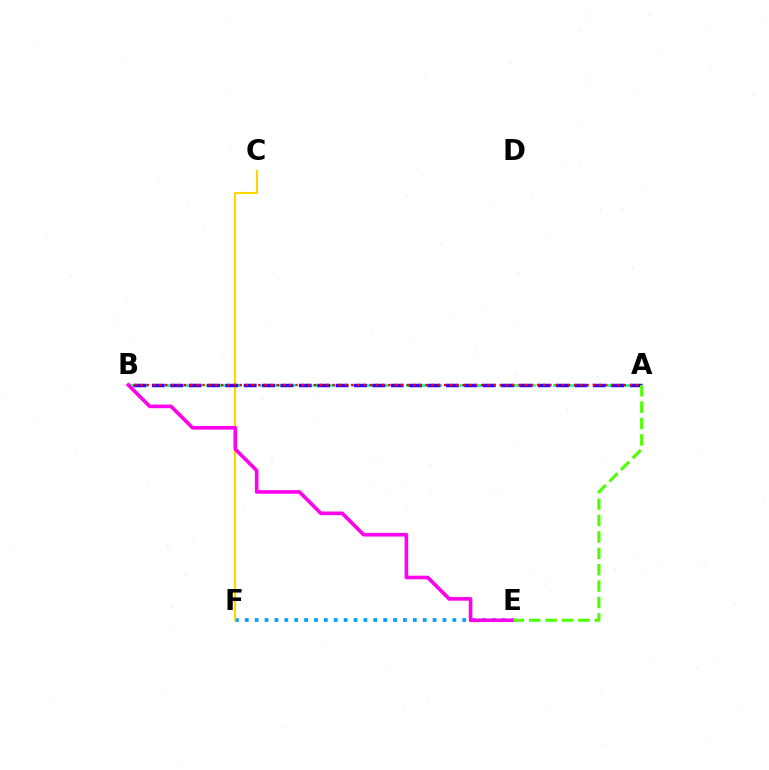{('E', 'F'): [{'color': '#009eff', 'line_style': 'dotted', 'thickness': 2.69}], ('A', 'B'): [{'color': '#00ff86', 'line_style': 'dashed', 'thickness': 1.82}, {'color': '#3700ff', 'line_style': 'dashed', 'thickness': 2.5}, {'color': '#ff0000', 'line_style': 'dotted', 'thickness': 1.68}], ('C', 'F'): [{'color': '#ffd500', 'line_style': 'solid', 'thickness': 1.54}], ('B', 'E'): [{'color': '#ff00ed', 'line_style': 'solid', 'thickness': 2.6}], ('A', 'E'): [{'color': '#4fff00', 'line_style': 'dashed', 'thickness': 2.23}]}